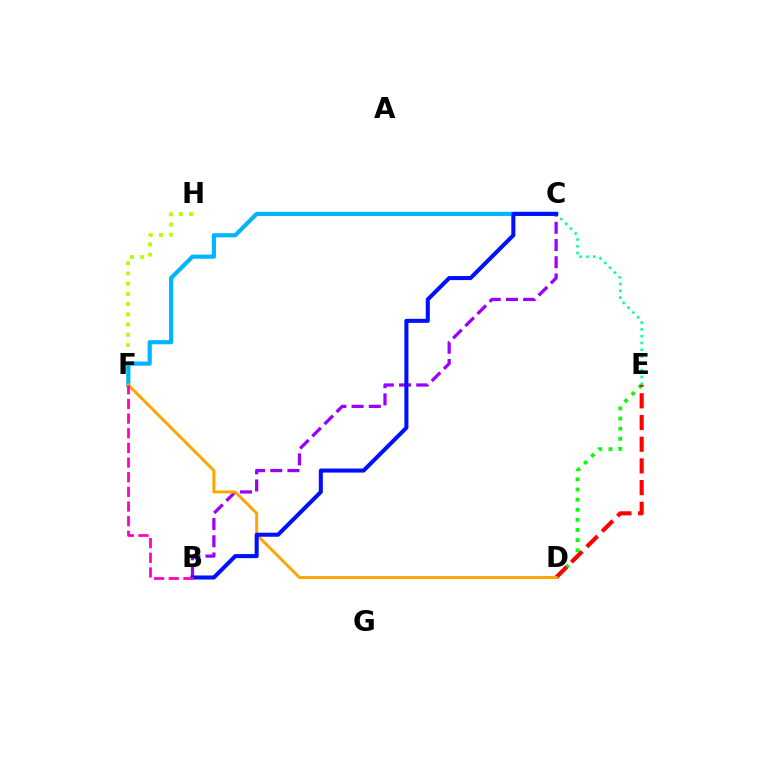{('B', 'C'): [{'color': '#9b00ff', 'line_style': 'dashed', 'thickness': 2.34}, {'color': '#0010ff', 'line_style': 'solid', 'thickness': 2.92}], ('D', 'E'): [{'color': '#08ff00', 'line_style': 'dotted', 'thickness': 2.75}, {'color': '#ff0000', 'line_style': 'dashed', 'thickness': 2.95}], ('F', 'H'): [{'color': '#b3ff00', 'line_style': 'dotted', 'thickness': 2.77}], ('C', 'E'): [{'color': '#00ff9d', 'line_style': 'dotted', 'thickness': 1.84}], ('C', 'F'): [{'color': '#00b5ff', 'line_style': 'solid', 'thickness': 3.0}], ('D', 'F'): [{'color': '#ffa500', 'line_style': 'solid', 'thickness': 2.13}], ('B', 'F'): [{'color': '#ff00bd', 'line_style': 'dashed', 'thickness': 1.99}]}